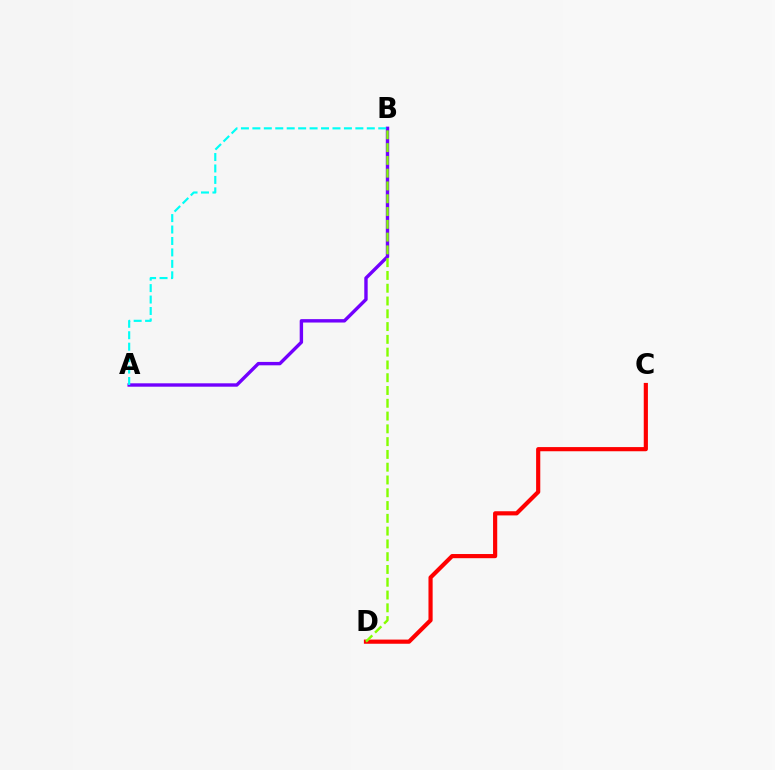{('C', 'D'): [{'color': '#ff0000', 'line_style': 'solid', 'thickness': 3.0}], ('A', 'B'): [{'color': '#7200ff', 'line_style': 'solid', 'thickness': 2.44}, {'color': '#00fff6', 'line_style': 'dashed', 'thickness': 1.55}], ('B', 'D'): [{'color': '#84ff00', 'line_style': 'dashed', 'thickness': 1.74}]}